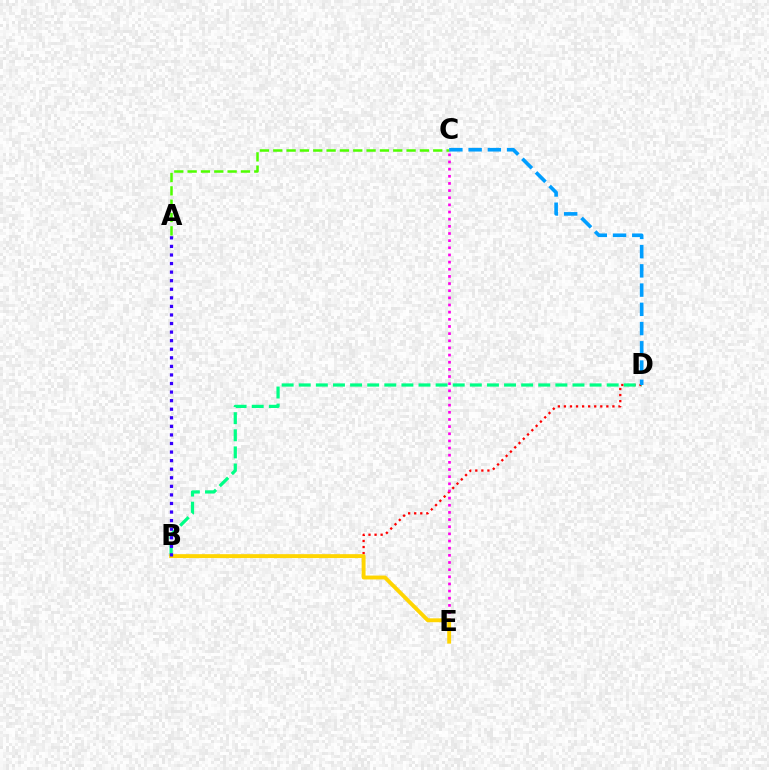{('A', 'C'): [{'color': '#4fff00', 'line_style': 'dashed', 'thickness': 1.81}], ('B', 'D'): [{'color': '#ff0000', 'line_style': 'dotted', 'thickness': 1.65}, {'color': '#00ff86', 'line_style': 'dashed', 'thickness': 2.32}], ('C', 'D'): [{'color': '#009eff', 'line_style': 'dashed', 'thickness': 2.61}], ('C', 'E'): [{'color': '#ff00ed', 'line_style': 'dotted', 'thickness': 1.94}], ('B', 'E'): [{'color': '#ffd500', 'line_style': 'solid', 'thickness': 2.8}], ('A', 'B'): [{'color': '#3700ff', 'line_style': 'dotted', 'thickness': 2.33}]}